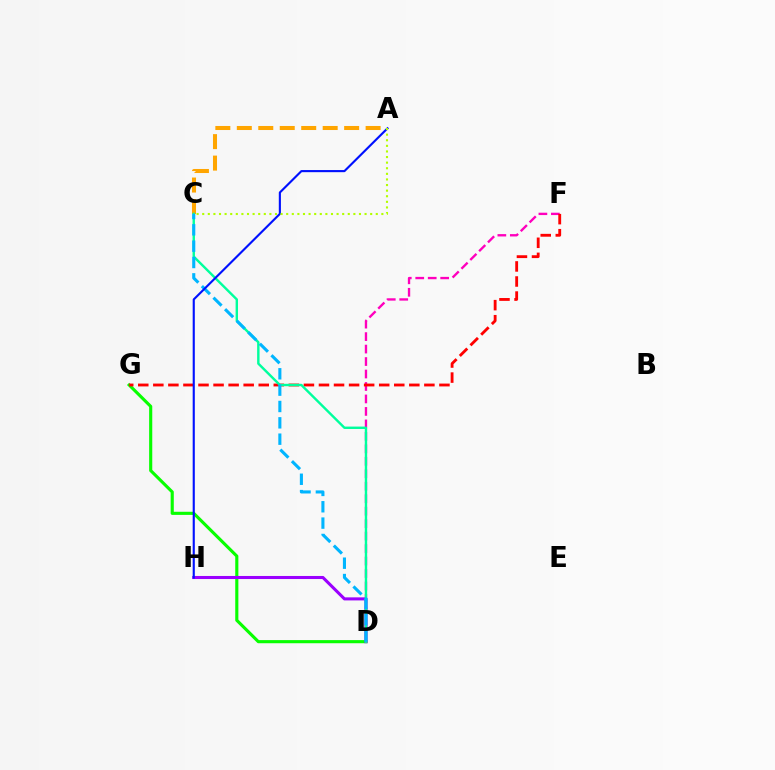{('D', 'G'): [{'color': '#08ff00', 'line_style': 'solid', 'thickness': 2.25}], ('D', 'F'): [{'color': '#ff00bd', 'line_style': 'dashed', 'thickness': 1.69}], ('F', 'G'): [{'color': '#ff0000', 'line_style': 'dashed', 'thickness': 2.05}], ('A', 'C'): [{'color': '#ffa500', 'line_style': 'dashed', 'thickness': 2.92}, {'color': '#b3ff00', 'line_style': 'dotted', 'thickness': 1.52}], ('D', 'H'): [{'color': '#9b00ff', 'line_style': 'solid', 'thickness': 2.2}], ('C', 'D'): [{'color': '#00ff9d', 'line_style': 'solid', 'thickness': 1.73}, {'color': '#00b5ff', 'line_style': 'dashed', 'thickness': 2.22}], ('A', 'H'): [{'color': '#0010ff', 'line_style': 'solid', 'thickness': 1.53}]}